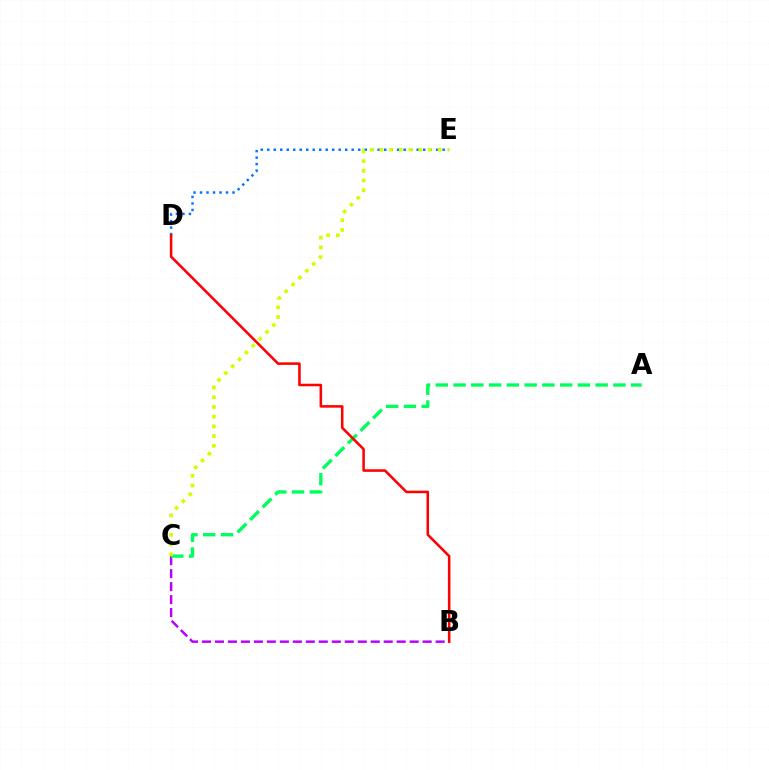{('B', 'C'): [{'color': '#b900ff', 'line_style': 'dashed', 'thickness': 1.76}], ('A', 'C'): [{'color': '#00ff5c', 'line_style': 'dashed', 'thickness': 2.41}], ('D', 'E'): [{'color': '#0074ff', 'line_style': 'dotted', 'thickness': 1.77}], ('B', 'D'): [{'color': '#ff0000', 'line_style': 'solid', 'thickness': 1.84}], ('C', 'E'): [{'color': '#d1ff00', 'line_style': 'dotted', 'thickness': 2.64}]}